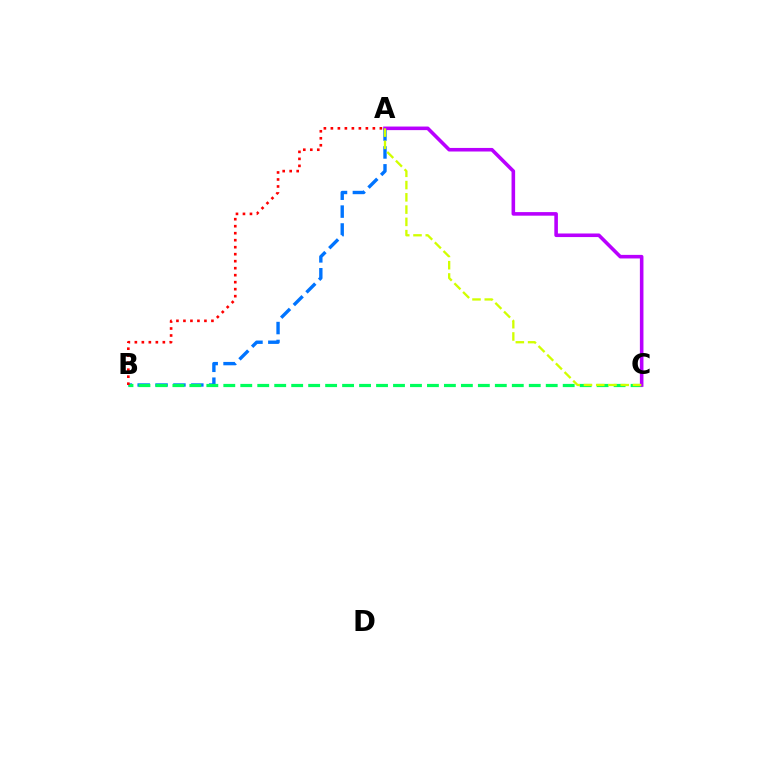{('A', 'B'): [{'color': '#0074ff', 'line_style': 'dashed', 'thickness': 2.43}, {'color': '#ff0000', 'line_style': 'dotted', 'thickness': 1.9}], ('B', 'C'): [{'color': '#00ff5c', 'line_style': 'dashed', 'thickness': 2.31}], ('A', 'C'): [{'color': '#b900ff', 'line_style': 'solid', 'thickness': 2.58}, {'color': '#d1ff00', 'line_style': 'dashed', 'thickness': 1.67}]}